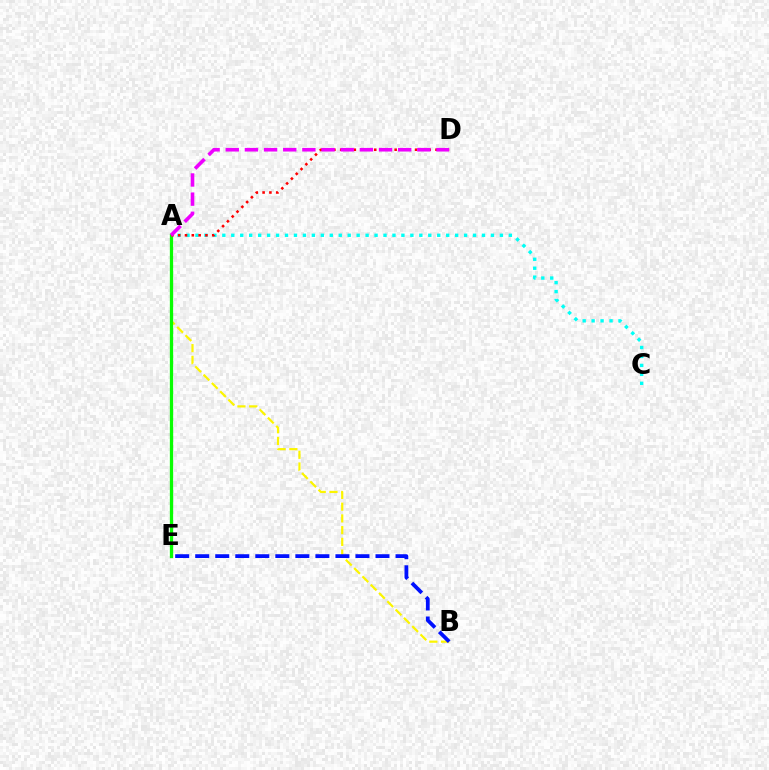{('A', 'B'): [{'color': '#fcf500', 'line_style': 'dashed', 'thickness': 1.59}], ('A', 'E'): [{'color': '#08ff00', 'line_style': 'solid', 'thickness': 2.37}], ('B', 'E'): [{'color': '#0010ff', 'line_style': 'dashed', 'thickness': 2.72}], ('A', 'C'): [{'color': '#00fff6', 'line_style': 'dotted', 'thickness': 2.43}], ('A', 'D'): [{'color': '#ff0000', 'line_style': 'dotted', 'thickness': 1.85}, {'color': '#ee00ff', 'line_style': 'dashed', 'thickness': 2.6}]}